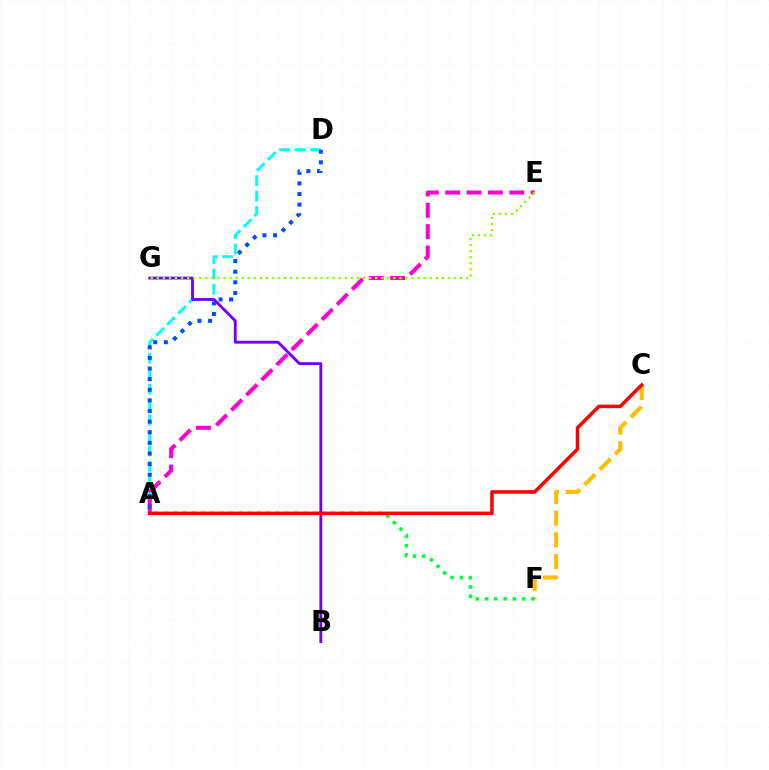{('A', 'D'): [{'color': '#00fff6', 'line_style': 'dashed', 'thickness': 2.1}, {'color': '#004bff', 'line_style': 'dotted', 'thickness': 2.88}], ('B', 'G'): [{'color': '#7200ff', 'line_style': 'solid', 'thickness': 2.06}], ('C', 'F'): [{'color': '#ffbd00', 'line_style': 'dashed', 'thickness': 2.95}], ('A', 'F'): [{'color': '#00ff39', 'line_style': 'dotted', 'thickness': 2.53}], ('A', 'E'): [{'color': '#ff00cf', 'line_style': 'dashed', 'thickness': 2.9}], ('E', 'G'): [{'color': '#84ff00', 'line_style': 'dotted', 'thickness': 1.65}], ('A', 'C'): [{'color': '#ff0000', 'line_style': 'solid', 'thickness': 2.53}]}